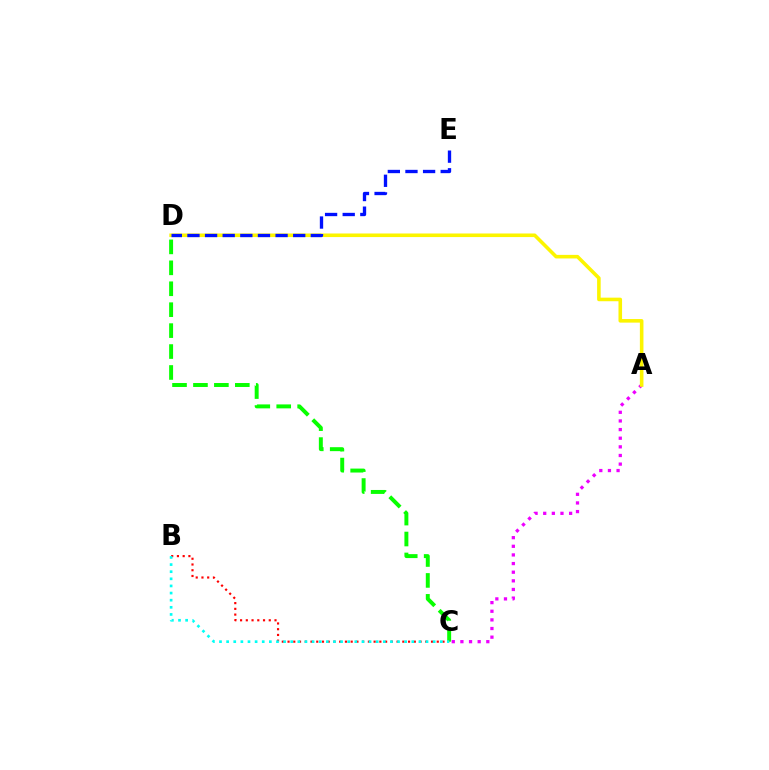{('C', 'D'): [{'color': '#08ff00', 'line_style': 'dashed', 'thickness': 2.84}], ('A', 'C'): [{'color': '#ee00ff', 'line_style': 'dotted', 'thickness': 2.35}], ('B', 'C'): [{'color': '#ff0000', 'line_style': 'dotted', 'thickness': 1.56}, {'color': '#00fff6', 'line_style': 'dotted', 'thickness': 1.93}], ('A', 'D'): [{'color': '#fcf500', 'line_style': 'solid', 'thickness': 2.58}], ('D', 'E'): [{'color': '#0010ff', 'line_style': 'dashed', 'thickness': 2.39}]}